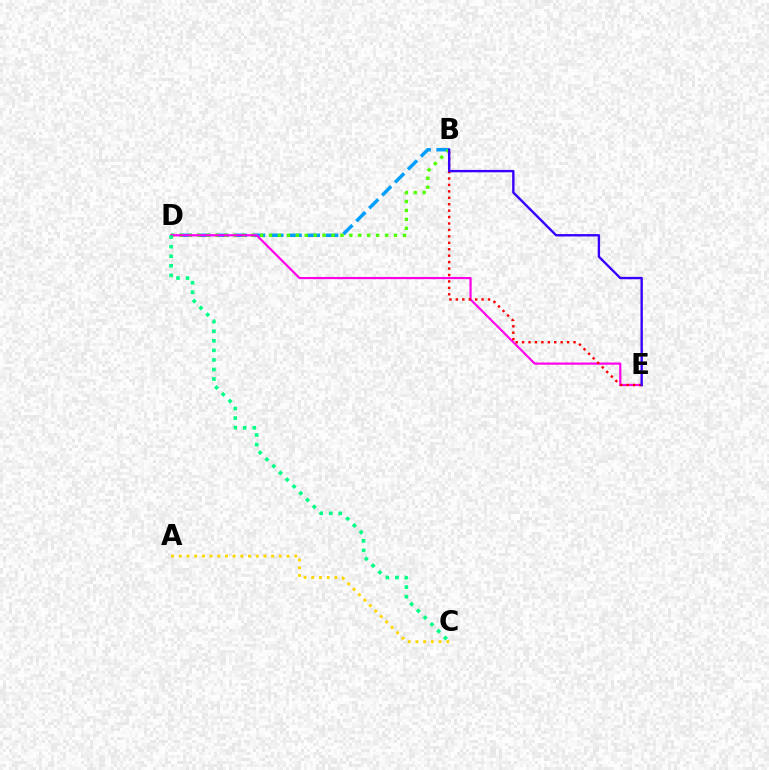{('B', 'D'): [{'color': '#009eff', 'line_style': 'dashed', 'thickness': 2.48}, {'color': '#4fff00', 'line_style': 'dotted', 'thickness': 2.43}], ('D', 'E'): [{'color': '#ff00ed', 'line_style': 'solid', 'thickness': 1.57}], ('B', 'E'): [{'color': '#ff0000', 'line_style': 'dotted', 'thickness': 1.75}, {'color': '#3700ff', 'line_style': 'solid', 'thickness': 1.71}], ('A', 'C'): [{'color': '#ffd500', 'line_style': 'dotted', 'thickness': 2.09}], ('C', 'D'): [{'color': '#00ff86', 'line_style': 'dotted', 'thickness': 2.6}]}